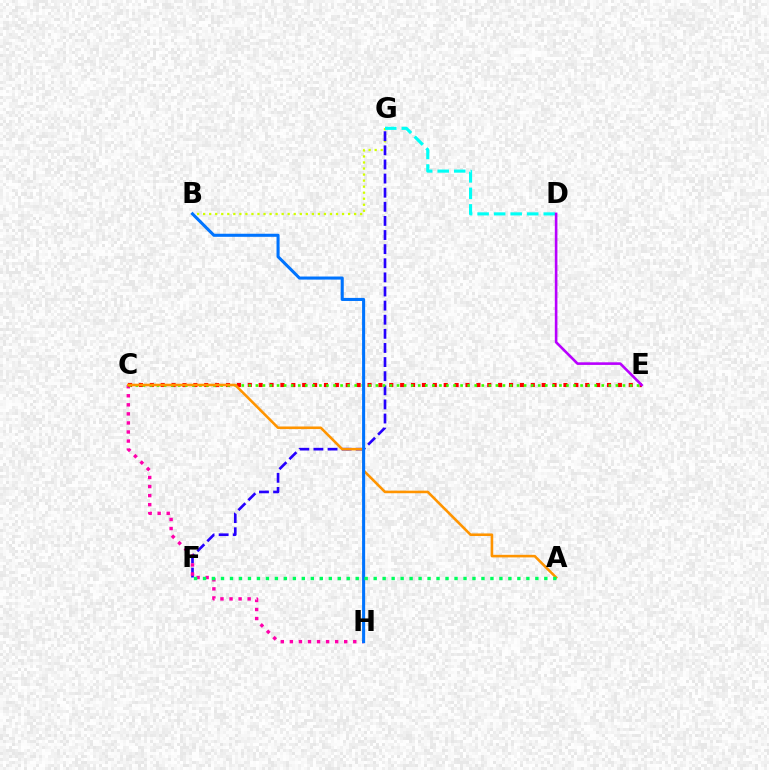{('B', 'G'): [{'color': '#d1ff00', 'line_style': 'dotted', 'thickness': 1.64}], ('F', 'G'): [{'color': '#2500ff', 'line_style': 'dashed', 'thickness': 1.92}], ('C', 'H'): [{'color': '#ff00ac', 'line_style': 'dotted', 'thickness': 2.46}], ('C', 'E'): [{'color': '#ff0000', 'line_style': 'dotted', 'thickness': 2.96}, {'color': '#3dff00', 'line_style': 'dotted', 'thickness': 1.92}], ('D', 'G'): [{'color': '#00fff6', 'line_style': 'dashed', 'thickness': 2.25}], ('A', 'C'): [{'color': '#ff9400', 'line_style': 'solid', 'thickness': 1.86}], ('D', 'E'): [{'color': '#b900ff', 'line_style': 'solid', 'thickness': 1.88}], ('B', 'H'): [{'color': '#0074ff', 'line_style': 'solid', 'thickness': 2.21}], ('A', 'F'): [{'color': '#00ff5c', 'line_style': 'dotted', 'thickness': 2.44}]}